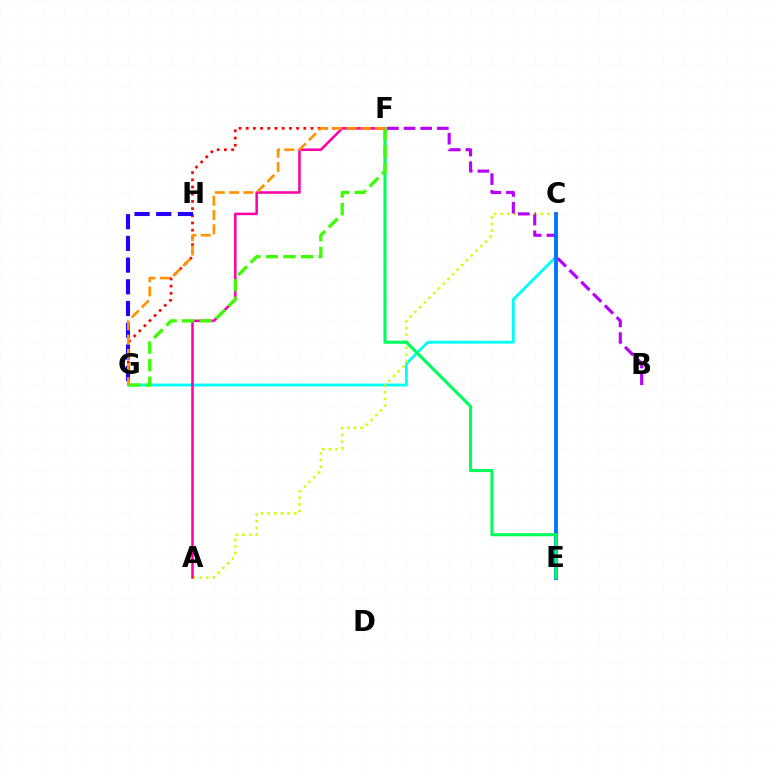{('F', 'G'): [{'color': '#ff0000', 'line_style': 'dotted', 'thickness': 1.96}, {'color': '#3dff00', 'line_style': 'dashed', 'thickness': 2.38}, {'color': '#ff9400', 'line_style': 'dashed', 'thickness': 1.93}], ('C', 'G'): [{'color': '#00fff6', 'line_style': 'solid', 'thickness': 2.05}], ('A', 'C'): [{'color': '#d1ff00', 'line_style': 'dotted', 'thickness': 1.8}], ('B', 'F'): [{'color': '#b900ff', 'line_style': 'dashed', 'thickness': 2.26}], ('C', 'E'): [{'color': '#0074ff', 'line_style': 'solid', 'thickness': 2.76}], ('A', 'F'): [{'color': '#ff00ac', 'line_style': 'solid', 'thickness': 1.84}], ('E', 'F'): [{'color': '#00ff5c', 'line_style': 'solid', 'thickness': 2.24}], ('G', 'H'): [{'color': '#2500ff', 'line_style': 'dashed', 'thickness': 2.95}]}